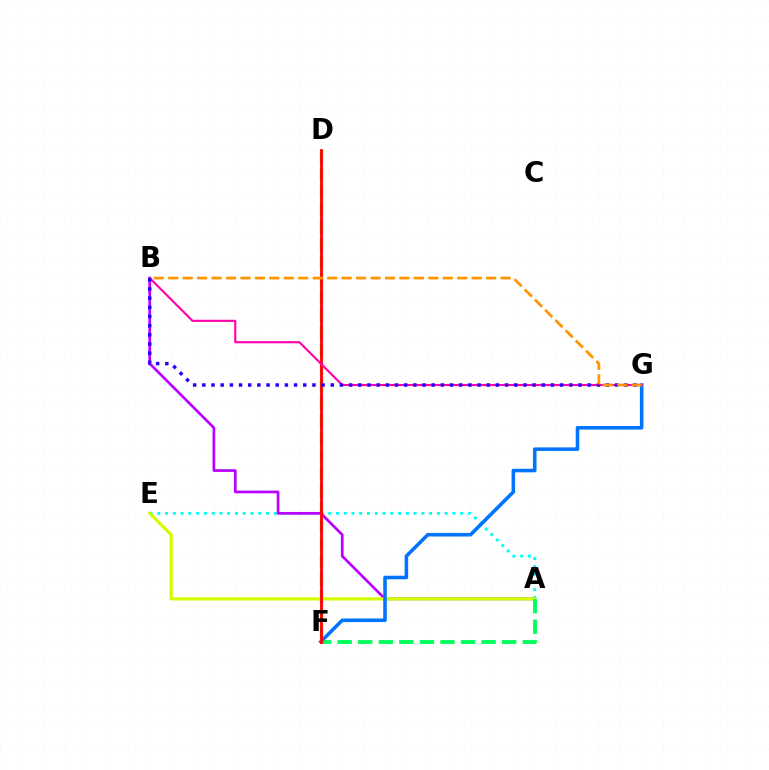{('D', 'F'): [{'color': '#3dff00', 'line_style': 'dashed', 'thickness': 2.39}, {'color': '#ff0000', 'line_style': 'solid', 'thickness': 2.03}], ('A', 'E'): [{'color': '#00fff6', 'line_style': 'dotted', 'thickness': 2.11}, {'color': '#d1ff00', 'line_style': 'solid', 'thickness': 2.32}], ('A', 'B'): [{'color': '#b900ff', 'line_style': 'solid', 'thickness': 1.95}], ('A', 'F'): [{'color': '#00ff5c', 'line_style': 'dashed', 'thickness': 2.79}], ('F', 'G'): [{'color': '#0074ff', 'line_style': 'solid', 'thickness': 2.56}], ('B', 'G'): [{'color': '#ff00ac', 'line_style': 'solid', 'thickness': 1.53}, {'color': '#2500ff', 'line_style': 'dotted', 'thickness': 2.49}, {'color': '#ff9400', 'line_style': 'dashed', 'thickness': 1.96}]}